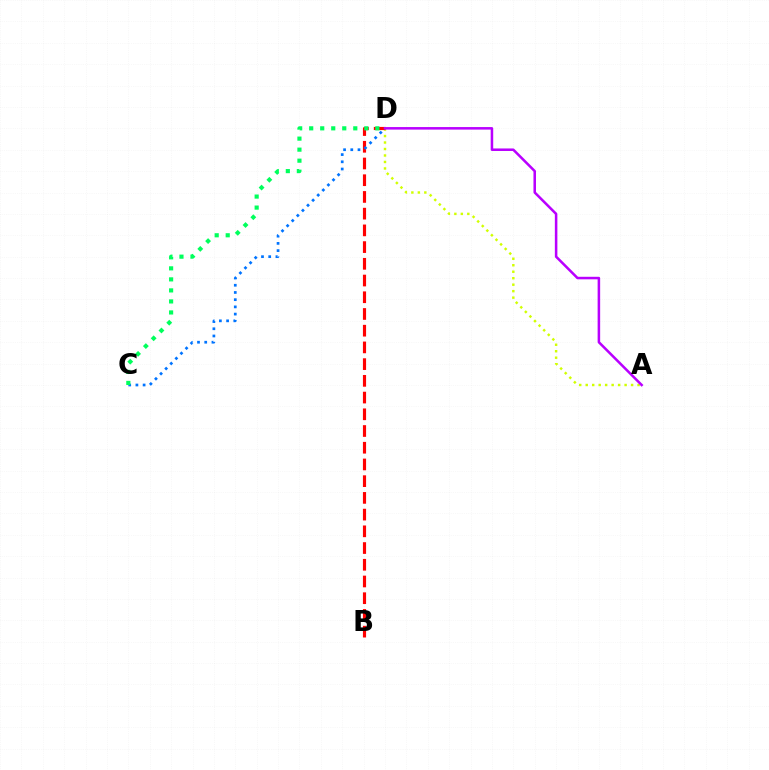{('A', 'D'): [{'color': '#d1ff00', 'line_style': 'dotted', 'thickness': 1.76}, {'color': '#b900ff', 'line_style': 'solid', 'thickness': 1.82}], ('B', 'D'): [{'color': '#ff0000', 'line_style': 'dashed', 'thickness': 2.27}], ('C', 'D'): [{'color': '#0074ff', 'line_style': 'dotted', 'thickness': 1.96}, {'color': '#00ff5c', 'line_style': 'dotted', 'thickness': 3.0}]}